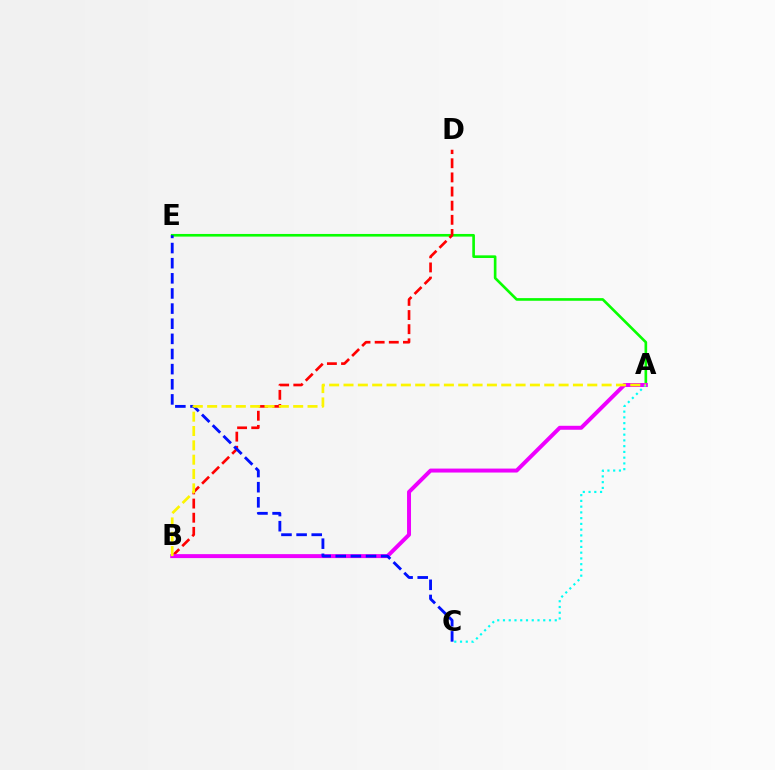{('A', 'E'): [{'color': '#08ff00', 'line_style': 'solid', 'thickness': 1.9}], ('B', 'D'): [{'color': '#ff0000', 'line_style': 'dashed', 'thickness': 1.92}], ('A', 'B'): [{'color': '#ee00ff', 'line_style': 'solid', 'thickness': 2.86}, {'color': '#fcf500', 'line_style': 'dashed', 'thickness': 1.95}], ('C', 'E'): [{'color': '#0010ff', 'line_style': 'dashed', 'thickness': 2.06}], ('A', 'C'): [{'color': '#00fff6', 'line_style': 'dotted', 'thickness': 1.56}]}